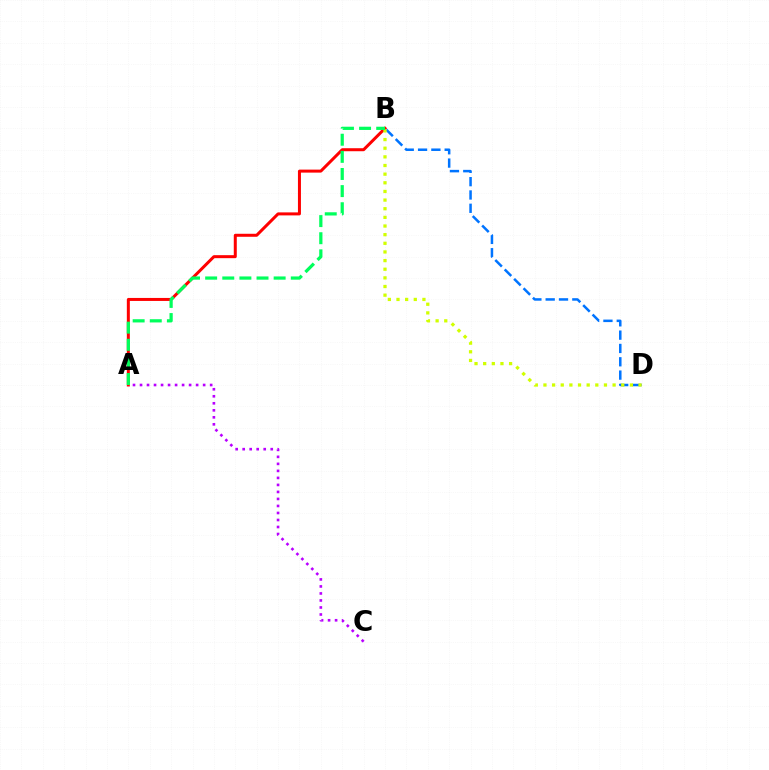{('A', 'B'): [{'color': '#ff0000', 'line_style': 'solid', 'thickness': 2.16}, {'color': '#00ff5c', 'line_style': 'dashed', 'thickness': 2.33}], ('B', 'D'): [{'color': '#0074ff', 'line_style': 'dashed', 'thickness': 1.81}, {'color': '#d1ff00', 'line_style': 'dotted', 'thickness': 2.35}], ('A', 'C'): [{'color': '#b900ff', 'line_style': 'dotted', 'thickness': 1.91}]}